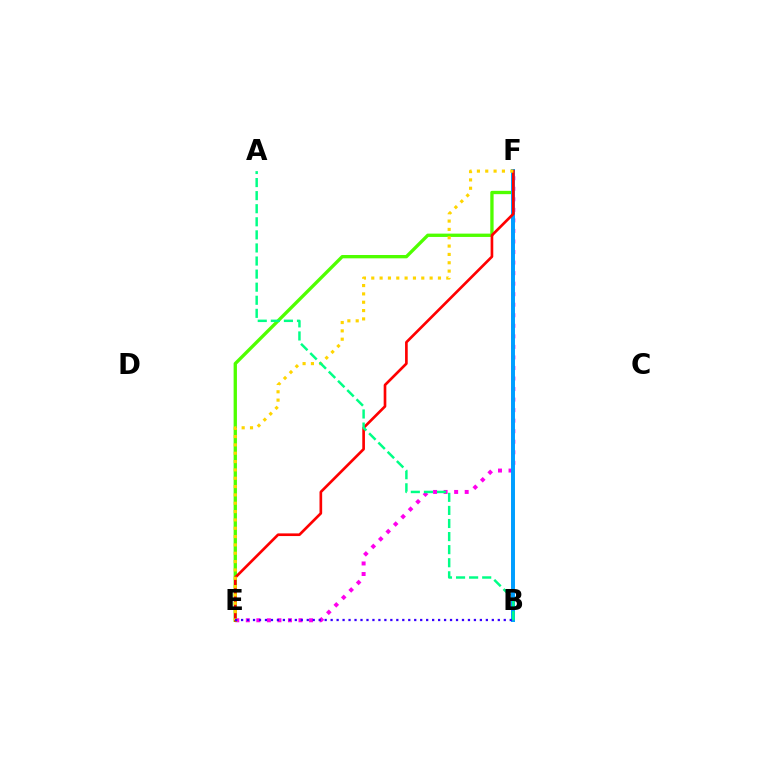{('E', 'F'): [{'color': '#ff00ed', 'line_style': 'dotted', 'thickness': 2.86}, {'color': '#4fff00', 'line_style': 'solid', 'thickness': 2.39}, {'color': '#ff0000', 'line_style': 'solid', 'thickness': 1.92}, {'color': '#ffd500', 'line_style': 'dotted', 'thickness': 2.26}], ('B', 'F'): [{'color': '#009eff', 'line_style': 'solid', 'thickness': 2.86}], ('B', 'E'): [{'color': '#3700ff', 'line_style': 'dotted', 'thickness': 1.62}], ('A', 'B'): [{'color': '#00ff86', 'line_style': 'dashed', 'thickness': 1.78}]}